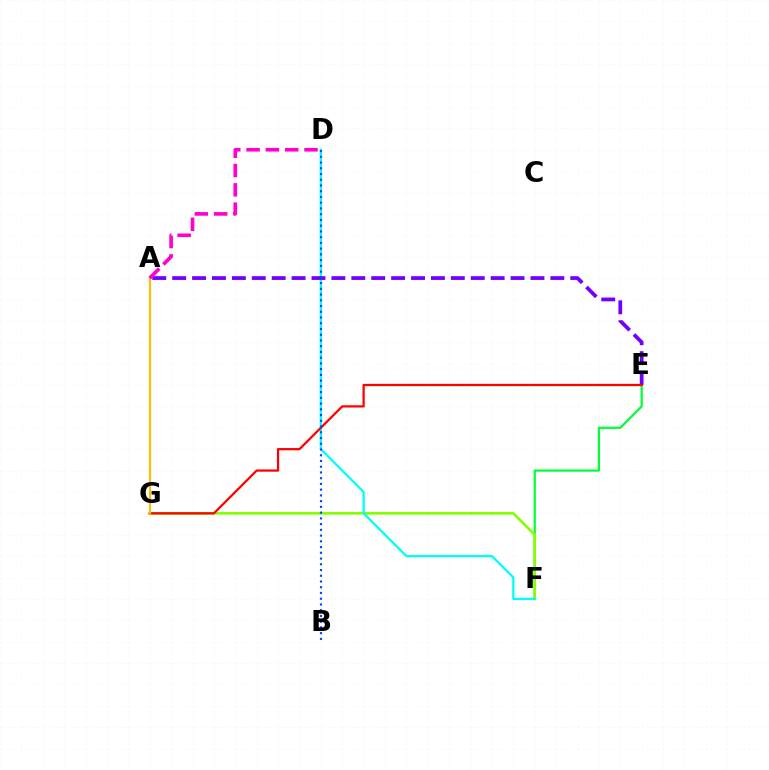{('E', 'F'): [{'color': '#00ff39', 'line_style': 'solid', 'thickness': 1.6}], ('F', 'G'): [{'color': '#84ff00', 'line_style': 'solid', 'thickness': 1.9}], ('D', 'F'): [{'color': '#00fff6', 'line_style': 'solid', 'thickness': 1.62}], ('A', 'E'): [{'color': '#7200ff', 'line_style': 'dashed', 'thickness': 2.7}], ('E', 'G'): [{'color': '#ff0000', 'line_style': 'solid', 'thickness': 1.62}], ('B', 'D'): [{'color': '#004bff', 'line_style': 'dotted', 'thickness': 1.56}], ('A', 'G'): [{'color': '#ffbd00', 'line_style': 'solid', 'thickness': 1.55}], ('A', 'D'): [{'color': '#ff00cf', 'line_style': 'dashed', 'thickness': 2.62}]}